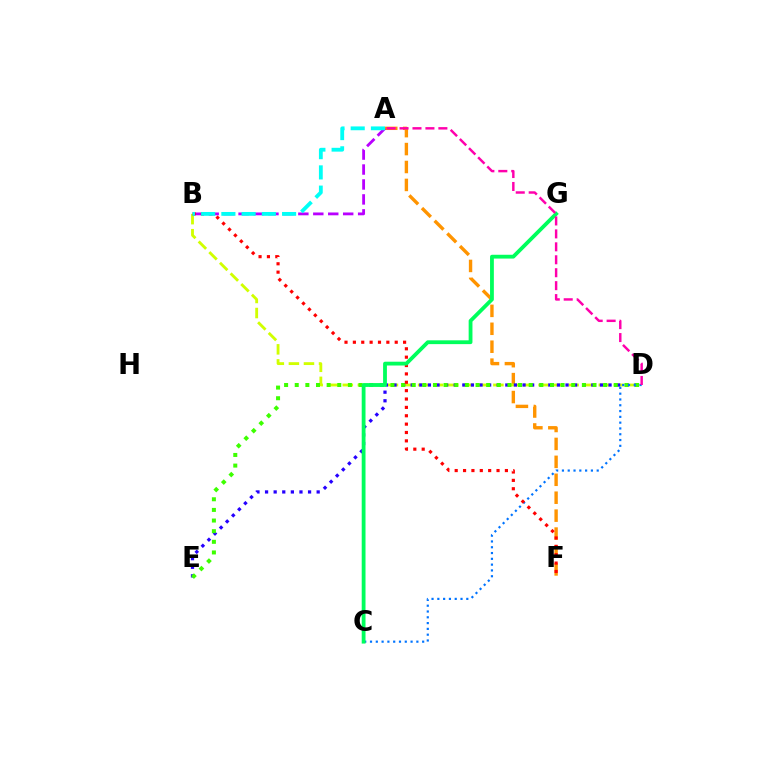{('A', 'F'): [{'color': '#ff9400', 'line_style': 'dashed', 'thickness': 2.44}], ('B', 'D'): [{'color': '#d1ff00', 'line_style': 'dashed', 'thickness': 2.05}], ('A', 'B'): [{'color': '#b900ff', 'line_style': 'dashed', 'thickness': 2.03}, {'color': '#00fff6', 'line_style': 'dashed', 'thickness': 2.75}], ('D', 'E'): [{'color': '#2500ff', 'line_style': 'dotted', 'thickness': 2.34}, {'color': '#3dff00', 'line_style': 'dotted', 'thickness': 2.89}], ('C', 'D'): [{'color': '#0074ff', 'line_style': 'dotted', 'thickness': 1.57}], ('B', 'F'): [{'color': '#ff0000', 'line_style': 'dotted', 'thickness': 2.27}], ('C', 'G'): [{'color': '#00ff5c', 'line_style': 'solid', 'thickness': 2.74}], ('A', 'D'): [{'color': '#ff00ac', 'line_style': 'dashed', 'thickness': 1.76}]}